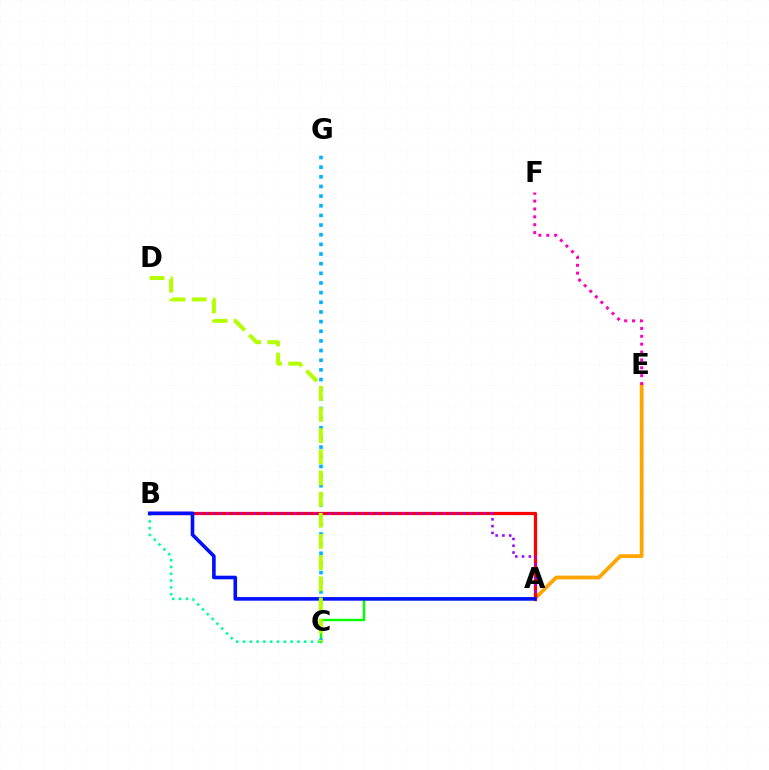{('A', 'E'): [{'color': '#ffa500', 'line_style': 'solid', 'thickness': 2.72}], ('A', 'C'): [{'color': '#08ff00', 'line_style': 'solid', 'thickness': 1.75}], ('B', 'C'): [{'color': '#00ff9d', 'line_style': 'dotted', 'thickness': 1.85}], ('C', 'G'): [{'color': '#00b5ff', 'line_style': 'dotted', 'thickness': 2.62}], ('A', 'B'): [{'color': '#ff0000', 'line_style': 'solid', 'thickness': 2.34}, {'color': '#9b00ff', 'line_style': 'dotted', 'thickness': 1.84}, {'color': '#0010ff', 'line_style': 'solid', 'thickness': 2.6}], ('E', 'F'): [{'color': '#ff00bd', 'line_style': 'dotted', 'thickness': 2.14}], ('C', 'D'): [{'color': '#b3ff00', 'line_style': 'dashed', 'thickness': 2.87}]}